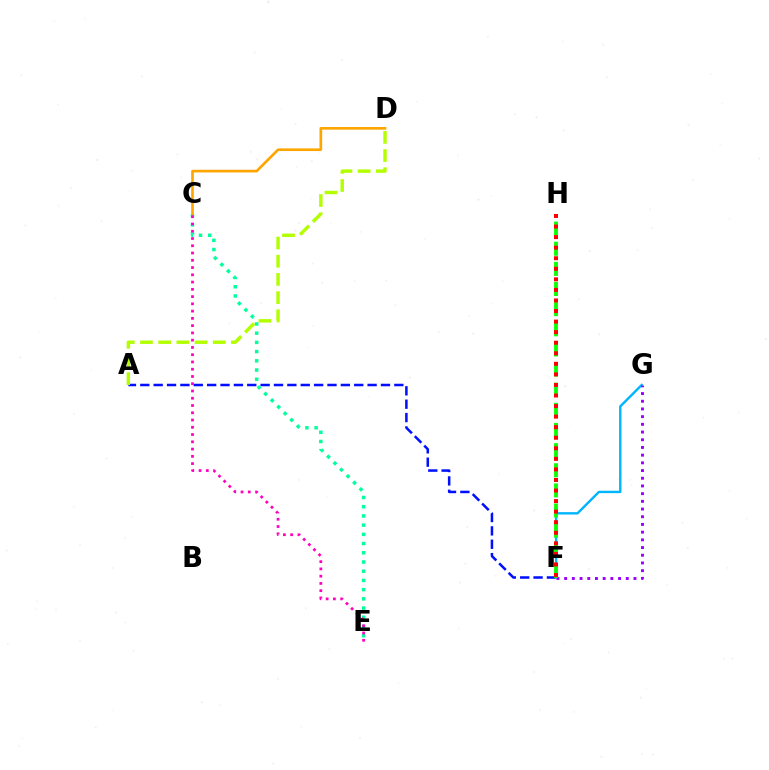{('A', 'F'): [{'color': '#0010ff', 'line_style': 'dashed', 'thickness': 1.82}], ('F', 'G'): [{'color': '#00b5ff', 'line_style': 'solid', 'thickness': 1.72}, {'color': '#9b00ff', 'line_style': 'dotted', 'thickness': 2.09}], ('C', 'E'): [{'color': '#00ff9d', 'line_style': 'dotted', 'thickness': 2.5}, {'color': '#ff00bd', 'line_style': 'dotted', 'thickness': 1.97}], ('F', 'H'): [{'color': '#08ff00', 'line_style': 'dashed', 'thickness': 2.74}, {'color': '#ff0000', 'line_style': 'dotted', 'thickness': 2.87}], ('C', 'D'): [{'color': '#ffa500', 'line_style': 'solid', 'thickness': 1.92}], ('A', 'D'): [{'color': '#b3ff00', 'line_style': 'dashed', 'thickness': 2.47}]}